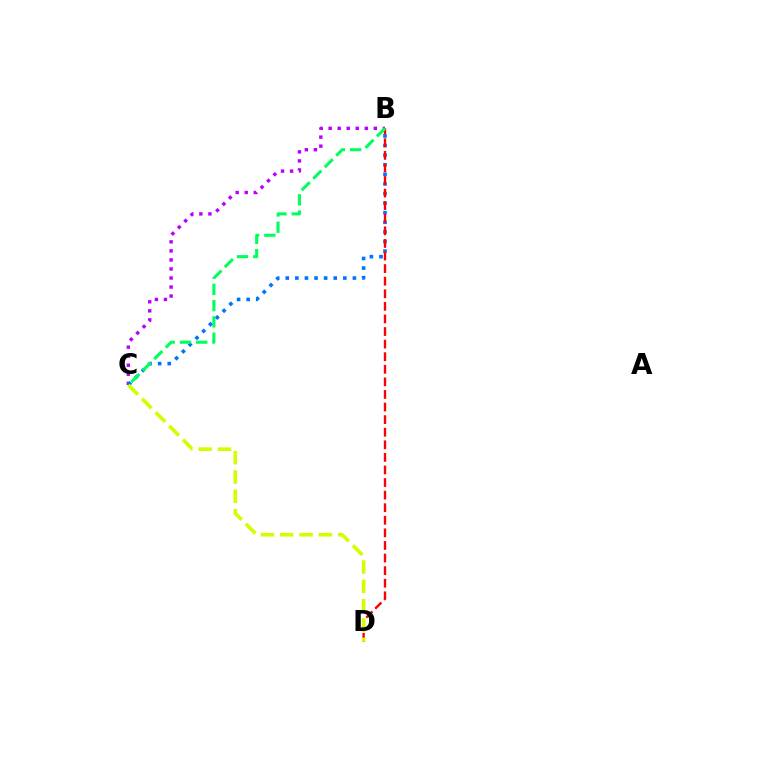{('B', 'C'): [{'color': '#b900ff', 'line_style': 'dotted', 'thickness': 2.46}, {'color': '#0074ff', 'line_style': 'dotted', 'thickness': 2.61}, {'color': '#00ff5c', 'line_style': 'dashed', 'thickness': 2.21}], ('B', 'D'): [{'color': '#ff0000', 'line_style': 'dashed', 'thickness': 1.71}], ('C', 'D'): [{'color': '#d1ff00', 'line_style': 'dashed', 'thickness': 2.63}]}